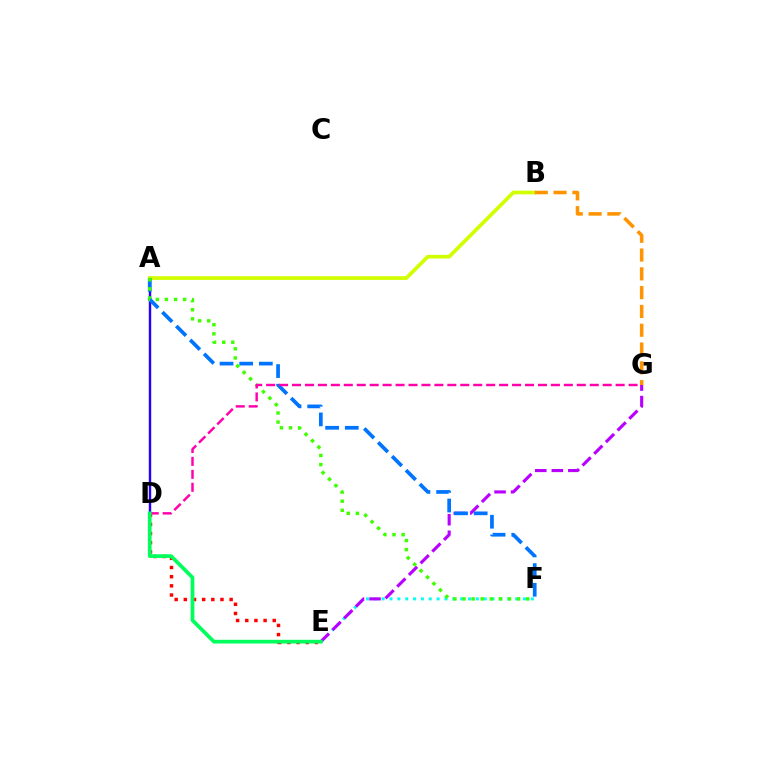{('A', 'D'): [{'color': '#2500ff', 'line_style': 'solid', 'thickness': 1.74}], ('E', 'F'): [{'color': '#00fff6', 'line_style': 'dotted', 'thickness': 2.13}], ('A', 'B'): [{'color': '#d1ff00', 'line_style': 'solid', 'thickness': 2.67}], ('E', 'G'): [{'color': '#b900ff', 'line_style': 'dashed', 'thickness': 2.25}], ('A', 'F'): [{'color': '#0074ff', 'line_style': 'dashed', 'thickness': 2.67}, {'color': '#3dff00', 'line_style': 'dotted', 'thickness': 2.47}], ('B', 'G'): [{'color': '#ff9400', 'line_style': 'dashed', 'thickness': 2.55}], ('D', 'E'): [{'color': '#ff0000', 'line_style': 'dotted', 'thickness': 2.49}, {'color': '#00ff5c', 'line_style': 'solid', 'thickness': 2.67}], ('D', 'G'): [{'color': '#ff00ac', 'line_style': 'dashed', 'thickness': 1.76}]}